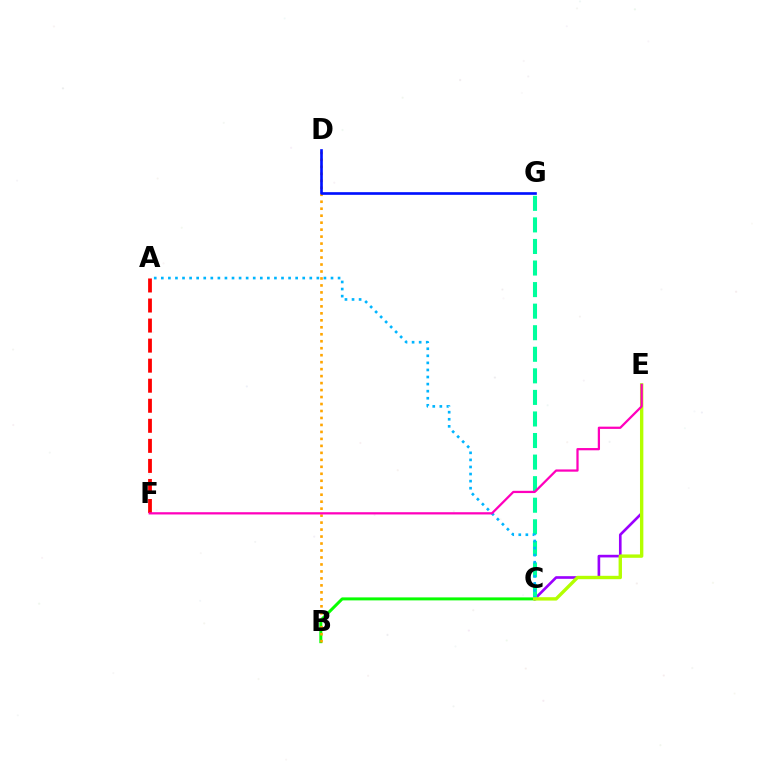{('B', 'C'): [{'color': '#08ff00', 'line_style': 'solid', 'thickness': 2.15}], ('C', 'E'): [{'color': '#9b00ff', 'line_style': 'solid', 'thickness': 1.9}, {'color': '#b3ff00', 'line_style': 'solid', 'thickness': 2.43}], ('C', 'G'): [{'color': '#00ff9d', 'line_style': 'dashed', 'thickness': 2.93}], ('A', 'F'): [{'color': '#ff0000', 'line_style': 'dashed', 'thickness': 2.72}], ('B', 'D'): [{'color': '#ffa500', 'line_style': 'dotted', 'thickness': 1.9}], ('A', 'C'): [{'color': '#00b5ff', 'line_style': 'dotted', 'thickness': 1.92}], ('D', 'G'): [{'color': '#0010ff', 'line_style': 'solid', 'thickness': 1.91}], ('E', 'F'): [{'color': '#ff00bd', 'line_style': 'solid', 'thickness': 1.62}]}